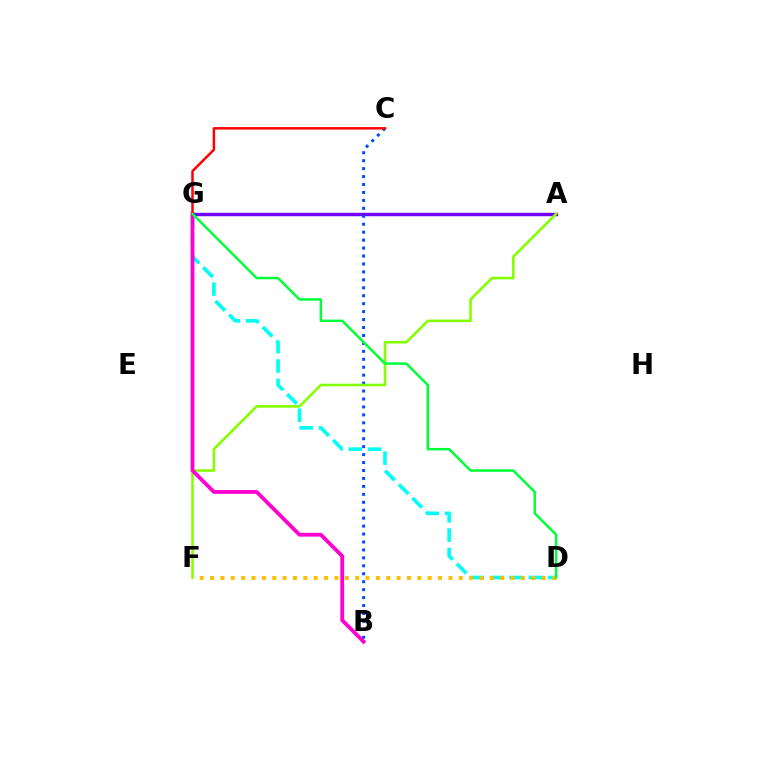{('A', 'G'): [{'color': '#7200ff', 'line_style': 'solid', 'thickness': 2.47}], ('B', 'C'): [{'color': '#004bff', 'line_style': 'dotted', 'thickness': 2.16}], ('D', 'G'): [{'color': '#00fff6', 'line_style': 'dashed', 'thickness': 2.63}, {'color': '#00ff39', 'line_style': 'solid', 'thickness': 1.79}], ('A', 'F'): [{'color': '#84ff00', 'line_style': 'solid', 'thickness': 1.86}], ('B', 'G'): [{'color': '#ff00cf', 'line_style': 'solid', 'thickness': 2.74}], ('C', 'G'): [{'color': '#ff0000', 'line_style': 'solid', 'thickness': 1.79}], ('D', 'F'): [{'color': '#ffbd00', 'line_style': 'dotted', 'thickness': 2.82}]}